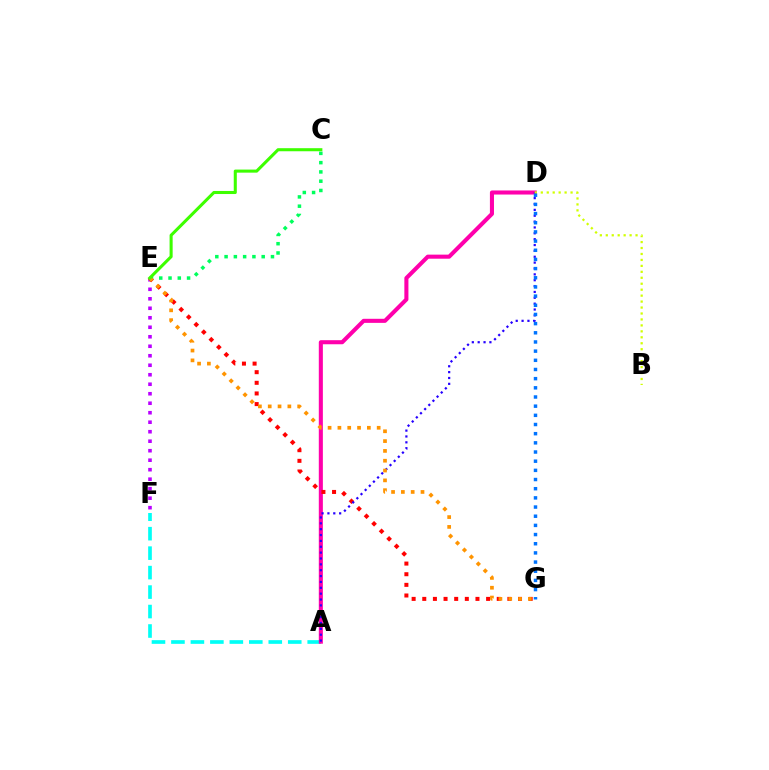{('A', 'F'): [{'color': '#00fff6', 'line_style': 'dashed', 'thickness': 2.64}], ('A', 'D'): [{'color': '#ff00ac', 'line_style': 'solid', 'thickness': 2.93}, {'color': '#2500ff', 'line_style': 'dotted', 'thickness': 1.59}], ('E', 'F'): [{'color': '#b900ff', 'line_style': 'dotted', 'thickness': 2.58}], ('E', 'G'): [{'color': '#ff0000', 'line_style': 'dotted', 'thickness': 2.89}, {'color': '#ff9400', 'line_style': 'dotted', 'thickness': 2.67}], ('B', 'D'): [{'color': '#d1ff00', 'line_style': 'dotted', 'thickness': 1.62}], ('C', 'E'): [{'color': '#00ff5c', 'line_style': 'dotted', 'thickness': 2.52}, {'color': '#3dff00', 'line_style': 'solid', 'thickness': 2.21}], ('D', 'G'): [{'color': '#0074ff', 'line_style': 'dotted', 'thickness': 2.49}]}